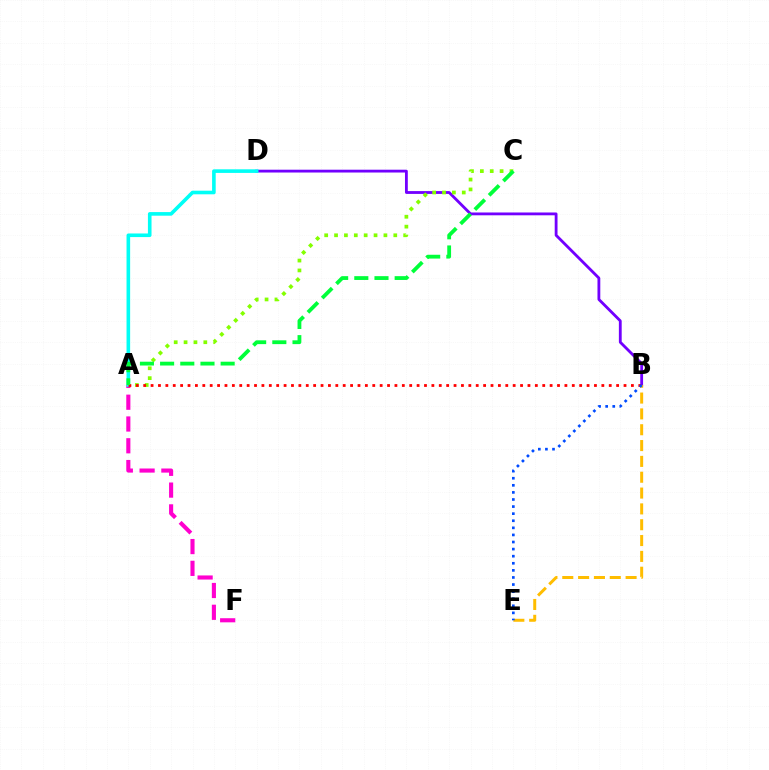{('A', 'F'): [{'color': '#ff00cf', 'line_style': 'dashed', 'thickness': 2.96}], ('B', 'D'): [{'color': '#7200ff', 'line_style': 'solid', 'thickness': 2.03}], ('A', 'C'): [{'color': '#84ff00', 'line_style': 'dotted', 'thickness': 2.68}, {'color': '#00ff39', 'line_style': 'dashed', 'thickness': 2.74}], ('A', 'D'): [{'color': '#00fff6', 'line_style': 'solid', 'thickness': 2.6}], ('A', 'B'): [{'color': '#ff0000', 'line_style': 'dotted', 'thickness': 2.01}], ('B', 'E'): [{'color': '#ffbd00', 'line_style': 'dashed', 'thickness': 2.15}, {'color': '#004bff', 'line_style': 'dotted', 'thickness': 1.93}]}